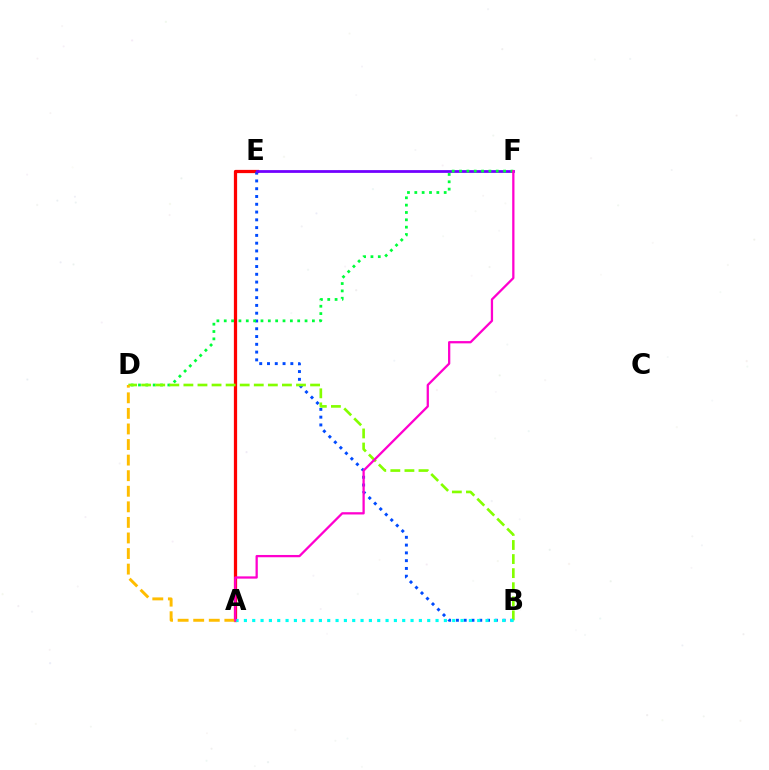{('A', 'E'): [{'color': '#ff0000', 'line_style': 'solid', 'thickness': 2.33}], ('B', 'E'): [{'color': '#004bff', 'line_style': 'dotted', 'thickness': 2.11}], ('E', 'F'): [{'color': '#7200ff', 'line_style': 'solid', 'thickness': 1.99}], ('D', 'F'): [{'color': '#00ff39', 'line_style': 'dotted', 'thickness': 2.0}], ('B', 'D'): [{'color': '#84ff00', 'line_style': 'dashed', 'thickness': 1.91}], ('A', 'B'): [{'color': '#00fff6', 'line_style': 'dotted', 'thickness': 2.26}], ('A', 'D'): [{'color': '#ffbd00', 'line_style': 'dashed', 'thickness': 2.12}], ('A', 'F'): [{'color': '#ff00cf', 'line_style': 'solid', 'thickness': 1.64}]}